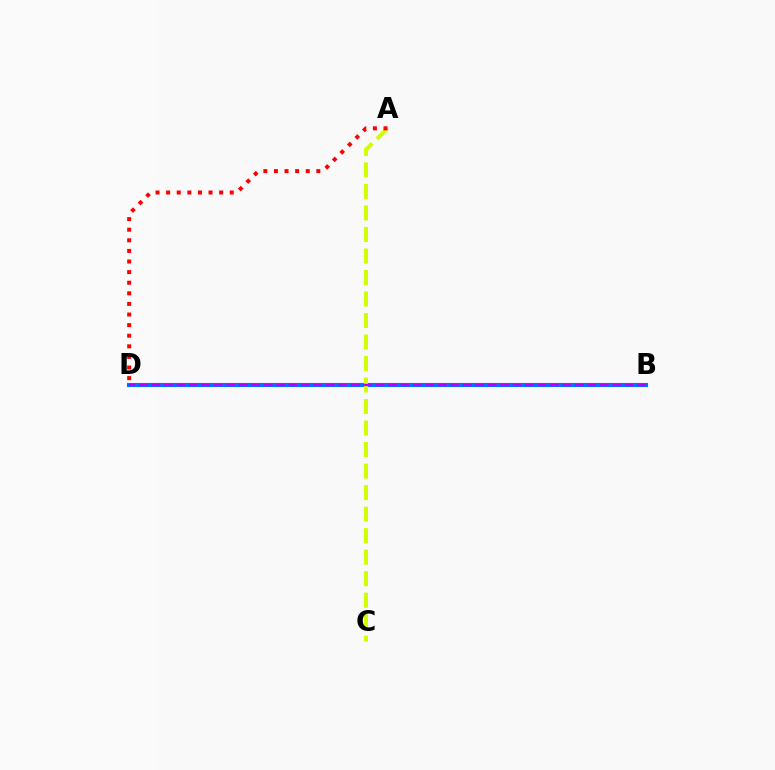{('B', 'D'): [{'color': '#00ff5c', 'line_style': 'solid', 'thickness': 2.55}, {'color': '#0074ff', 'line_style': 'solid', 'thickness': 2.95}, {'color': '#b900ff', 'line_style': 'dashed', 'thickness': 1.69}], ('A', 'C'): [{'color': '#d1ff00', 'line_style': 'dashed', 'thickness': 2.92}], ('A', 'D'): [{'color': '#ff0000', 'line_style': 'dotted', 'thickness': 2.88}]}